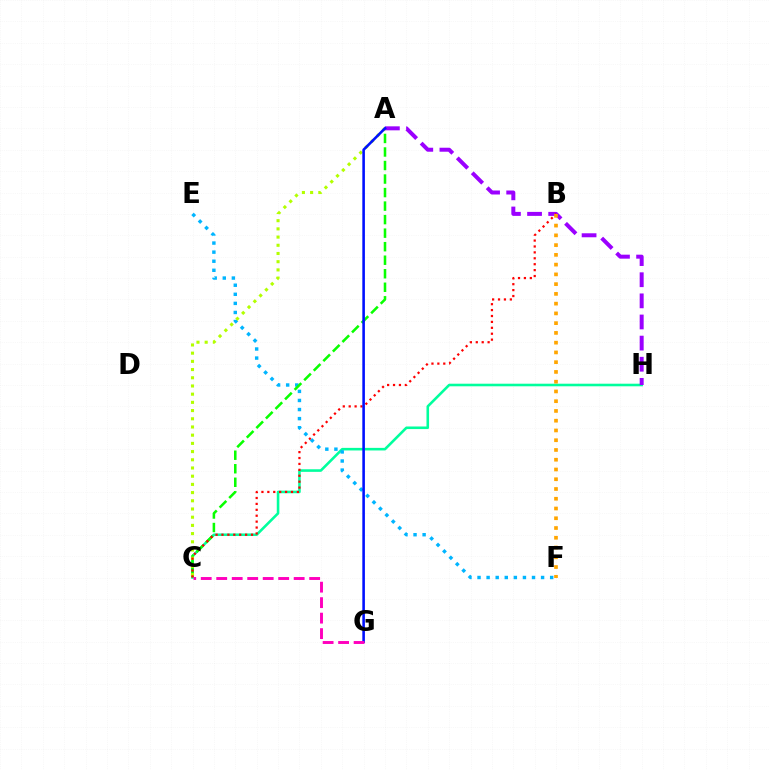{('C', 'H'): [{'color': '#00ff9d', 'line_style': 'solid', 'thickness': 1.86}], ('E', 'F'): [{'color': '#00b5ff', 'line_style': 'dotted', 'thickness': 2.47}], ('A', 'C'): [{'color': '#08ff00', 'line_style': 'dashed', 'thickness': 1.84}, {'color': '#b3ff00', 'line_style': 'dotted', 'thickness': 2.23}], ('A', 'H'): [{'color': '#9b00ff', 'line_style': 'dashed', 'thickness': 2.87}], ('B', 'C'): [{'color': '#ff0000', 'line_style': 'dotted', 'thickness': 1.61}], ('A', 'G'): [{'color': '#0010ff', 'line_style': 'solid', 'thickness': 1.86}], ('C', 'G'): [{'color': '#ff00bd', 'line_style': 'dashed', 'thickness': 2.1}], ('B', 'F'): [{'color': '#ffa500', 'line_style': 'dotted', 'thickness': 2.65}]}